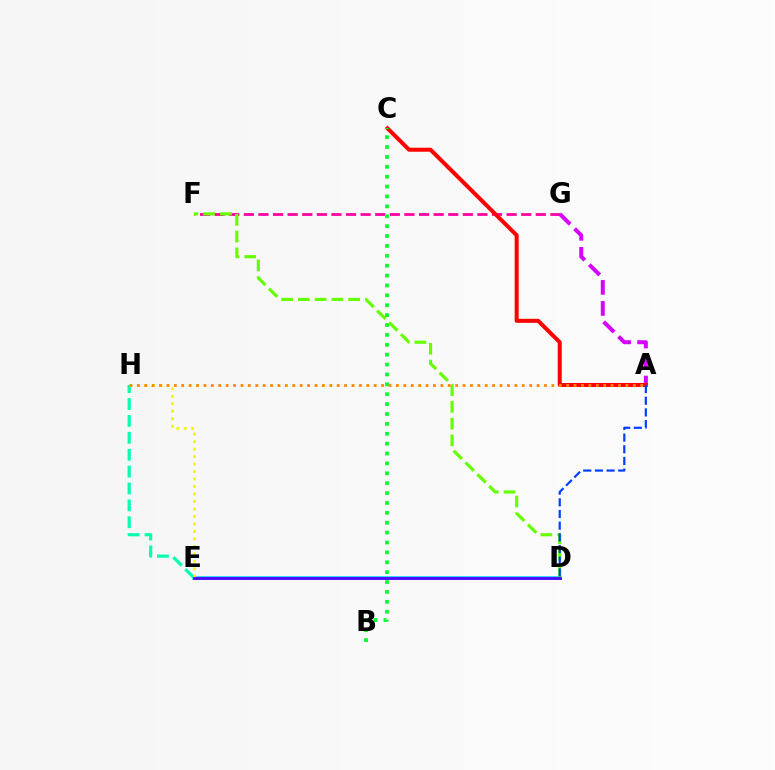{('F', 'G'): [{'color': '#ff00a0', 'line_style': 'dashed', 'thickness': 1.98}], ('A', 'G'): [{'color': '#d600ff', 'line_style': 'dashed', 'thickness': 2.86}], ('D', 'E'): [{'color': '#00c7ff', 'line_style': 'solid', 'thickness': 2.55}, {'color': '#4f00ff', 'line_style': 'solid', 'thickness': 1.98}], ('E', 'H'): [{'color': '#00ffaf', 'line_style': 'dashed', 'thickness': 2.29}, {'color': '#eeff00', 'line_style': 'dotted', 'thickness': 2.03}], ('A', 'C'): [{'color': '#ff0000', 'line_style': 'solid', 'thickness': 2.89}], ('B', 'C'): [{'color': '#00ff27', 'line_style': 'dotted', 'thickness': 2.69}], ('D', 'F'): [{'color': '#66ff00', 'line_style': 'dashed', 'thickness': 2.28}], ('A', 'D'): [{'color': '#003fff', 'line_style': 'dashed', 'thickness': 1.59}], ('A', 'H'): [{'color': '#ff8800', 'line_style': 'dotted', 'thickness': 2.01}]}